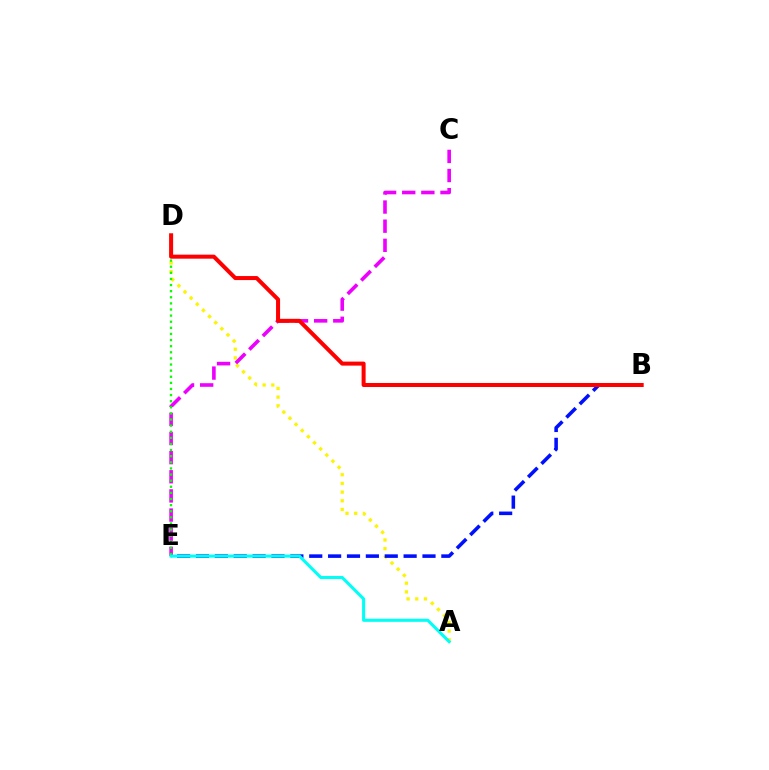{('A', 'D'): [{'color': '#fcf500', 'line_style': 'dotted', 'thickness': 2.36}], ('C', 'E'): [{'color': '#ee00ff', 'line_style': 'dashed', 'thickness': 2.6}], ('D', 'E'): [{'color': '#08ff00', 'line_style': 'dotted', 'thickness': 1.66}], ('B', 'E'): [{'color': '#0010ff', 'line_style': 'dashed', 'thickness': 2.56}], ('B', 'D'): [{'color': '#ff0000', 'line_style': 'solid', 'thickness': 2.89}], ('A', 'E'): [{'color': '#00fff6', 'line_style': 'solid', 'thickness': 2.2}]}